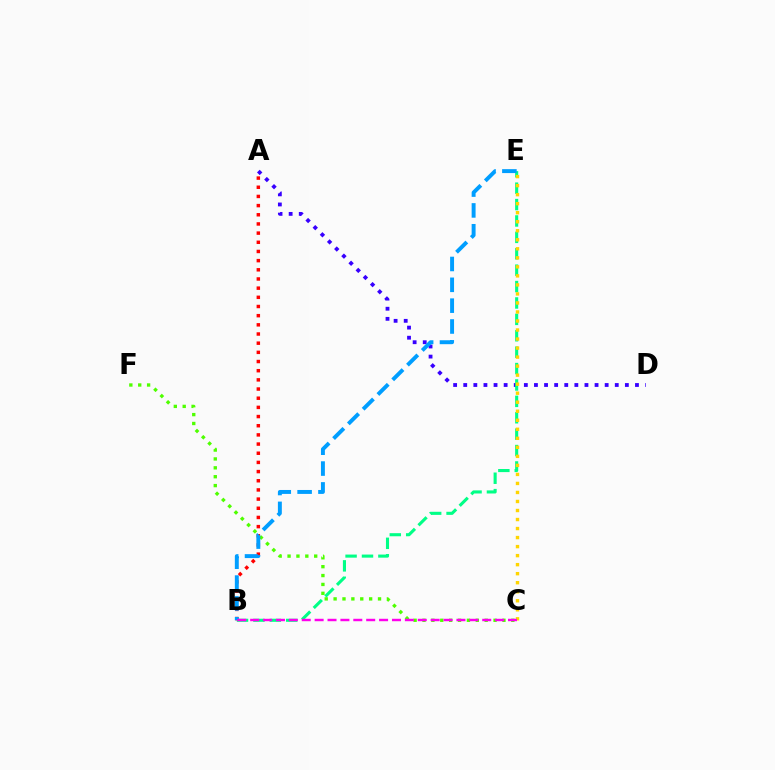{('A', 'D'): [{'color': '#3700ff', 'line_style': 'dotted', 'thickness': 2.74}], ('B', 'E'): [{'color': '#00ff86', 'line_style': 'dashed', 'thickness': 2.23}, {'color': '#009eff', 'line_style': 'dashed', 'thickness': 2.83}], ('A', 'B'): [{'color': '#ff0000', 'line_style': 'dotted', 'thickness': 2.49}], ('C', 'F'): [{'color': '#4fff00', 'line_style': 'dotted', 'thickness': 2.41}], ('C', 'E'): [{'color': '#ffd500', 'line_style': 'dotted', 'thickness': 2.45}], ('B', 'C'): [{'color': '#ff00ed', 'line_style': 'dashed', 'thickness': 1.75}]}